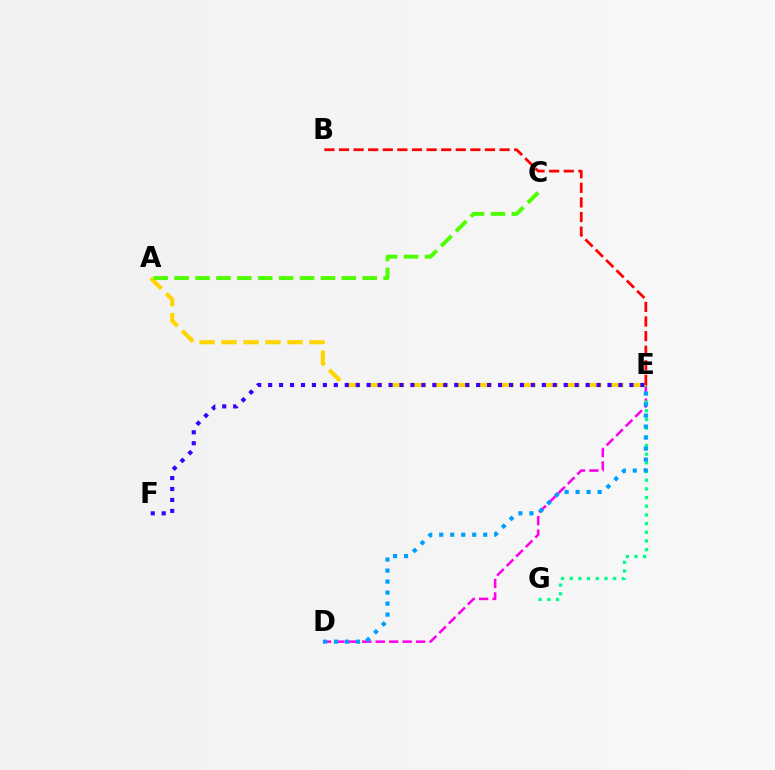{('D', 'E'): [{'color': '#ff00ed', 'line_style': 'dashed', 'thickness': 1.83}, {'color': '#009eff', 'line_style': 'dotted', 'thickness': 2.99}], ('E', 'G'): [{'color': '#00ff86', 'line_style': 'dotted', 'thickness': 2.36}], ('A', 'E'): [{'color': '#ffd500', 'line_style': 'dashed', 'thickness': 2.98}], ('A', 'C'): [{'color': '#4fff00', 'line_style': 'dashed', 'thickness': 2.84}], ('E', 'F'): [{'color': '#3700ff', 'line_style': 'dotted', 'thickness': 2.97}], ('B', 'E'): [{'color': '#ff0000', 'line_style': 'dashed', 'thickness': 1.98}]}